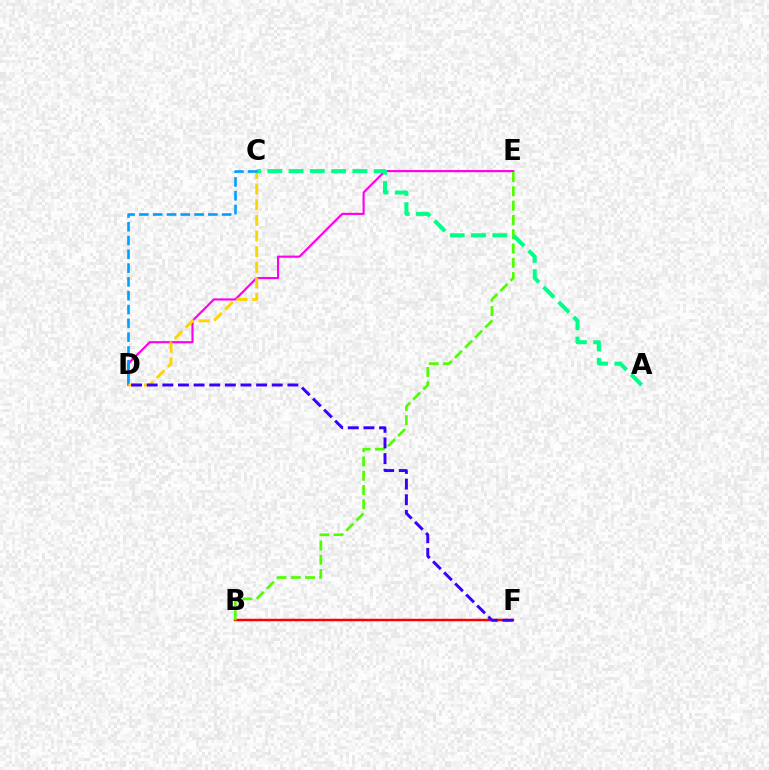{('B', 'F'): [{'color': '#ff0000', 'line_style': 'solid', 'thickness': 1.77}], ('D', 'E'): [{'color': '#ff00ed', 'line_style': 'solid', 'thickness': 1.55}], ('C', 'D'): [{'color': '#ffd500', 'line_style': 'dashed', 'thickness': 2.12}, {'color': '#009eff', 'line_style': 'dashed', 'thickness': 1.87}], ('B', 'E'): [{'color': '#4fff00', 'line_style': 'dashed', 'thickness': 1.94}], ('D', 'F'): [{'color': '#3700ff', 'line_style': 'dashed', 'thickness': 2.12}], ('A', 'C'): [{'color': '#00ff86', 'line_style': 'dashed', 'thickness': 2.89}]}